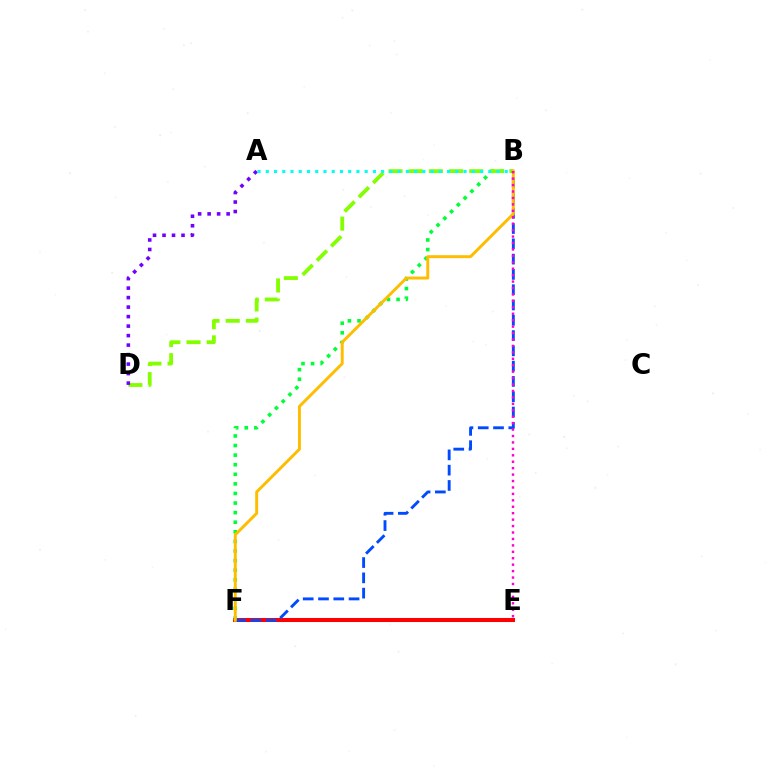{('E', 'F'): [{'color': '#ff0000', 'line_style': 'solid', 'thickness': 2.9}], ('B', 'F'): [{'color': '#00ff39', 'line_style': 'dotted', 'thickness': 2.6}, {'color': '#004bff', 'line_style': 'dashed', 'thickness': 2.08}, {'color': '#ffbd00', 'line_style': 'solid', 'thickness': 2.12}], ('B', 'D'): [{'color': '#84ff00', 'line_style': 'dashed', 'thickness': 2.74}], ('A', 'D'): [{'color': '#7200ff', 'line_style': 'dotted', 'thickness': 2.58}], ('A', 'B'): [{'color': '#00fff6', 'line_style': 'dotted', 'thickness': 2.24}], ('B', 'E'): [{'color': '#ff00cf', 'line_style': 'dotted', 'thickness': 1.75}]}